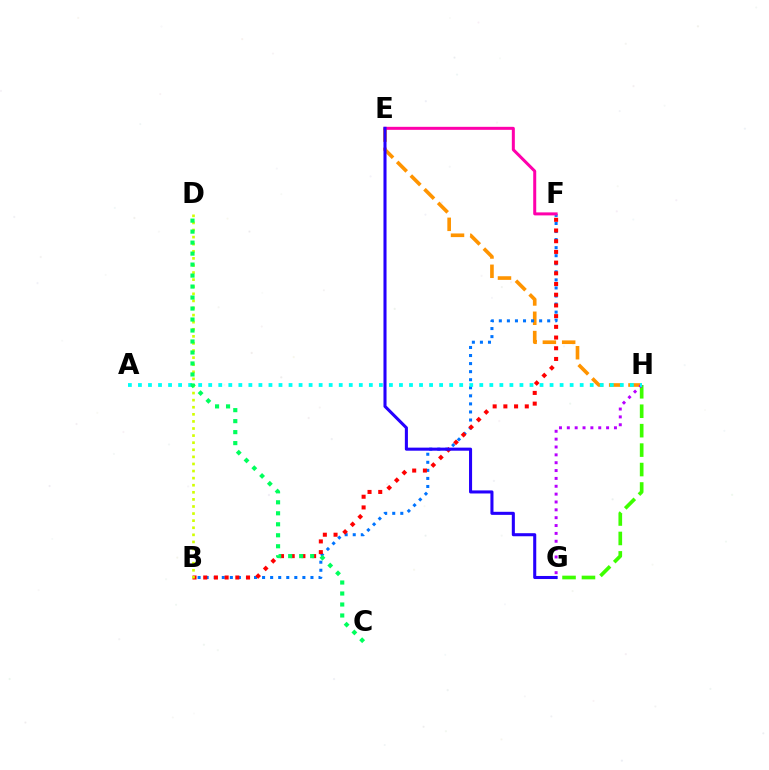{('E', 'H'): [{'color': '#ff9400', 'line_style': 'dashed', 'thickness': 2.62}], ('G', 'H'): [{'color': '#3dff00', 'line_style': 'dashed', 'thickness': 2.64}, {'color': '#b900ff', 'line_style': 'dotted', 'thickness': 2.13}], ('B', 'F'): [{'color': '#0074ff', 'line_style': 'dotted', 'thickness': 2.19}, {'color': '#ff0000', 'line_style': 'dotted', 'thickness': 2.91}], ('E', 'F'): [{'color': '#ff00ac', 'line_style': 'solid', 'thickness': 2.17}], ('A', 'H'): [{'color': '#00fff6', 'line_style': 'dotted', 'thickness': 2.73}], ('B', 'D'): [{'color': '#d1ff00', 'line_style': 'dotted', 'thickness': 1.93}], ('C', 'D'): [{'color': '#00ff5c', 'line_style': 'dotted', 'thickness': 2.99}], ('E', 'G'): [{'color': '#2500ff', 'line_style': 'solid', 'thickness': 2.21}]}